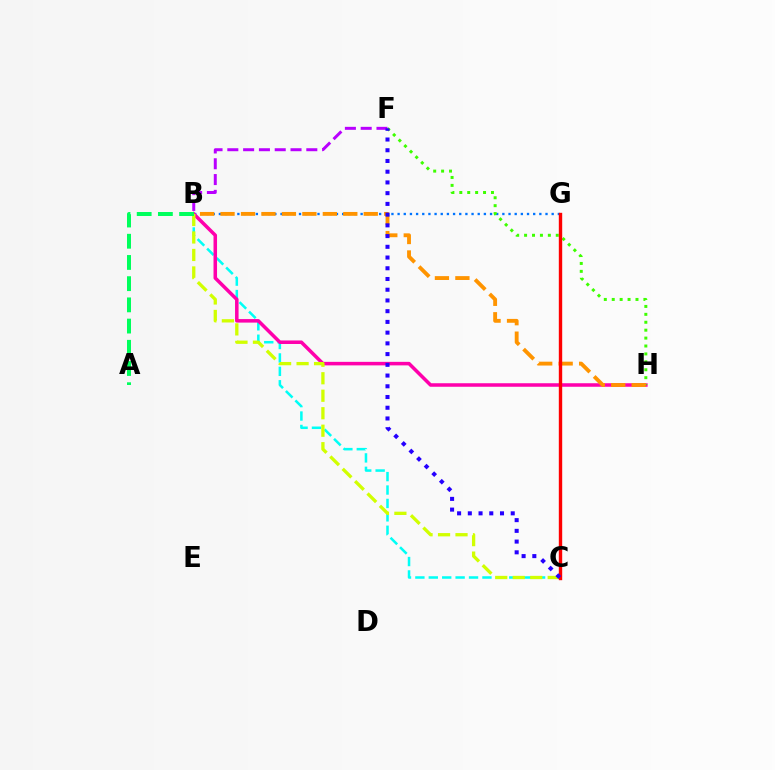{('B', 'C'): [{'color': '#00fff6', 'line_style': 'dashed', 'thickness': 1.82}, {'color': '#d1ff00', 'line_style': 'dashed', 'thickness': 2.38}], ('B', 'G'): [{'color': '#0074ff', 'line_style': 'dotted', 'thickness': 1.67}], ('B', 'H'): [{'color': '#ff00ac', 'line_style': 'solid', 'thickness': 2.54}, {'color': '#ff9400', 'line_style': 'dashed', 'thickness': 2.78}], ('F', 'H'): [{'color': '#3dff00', 'line_style': 'dotted', 'thickness': 2.15}], ('B', 'F'): [{'color': '#b900ff', 'line_style': 'dashed', 'thickness': 2.15}], ('C', 'G'): [{'color': '#ff0000', 'line_style': 'solid', 'thickness': 2.43}], ('C', 'F'): [{'color': '#2500ff', 'line_style': 'dotted', 'thickness': 2.92}], ('A', 'B'): [{'color': '#00ff5c', 'line_style': 'dashed', 'thickness': 2.88}]}